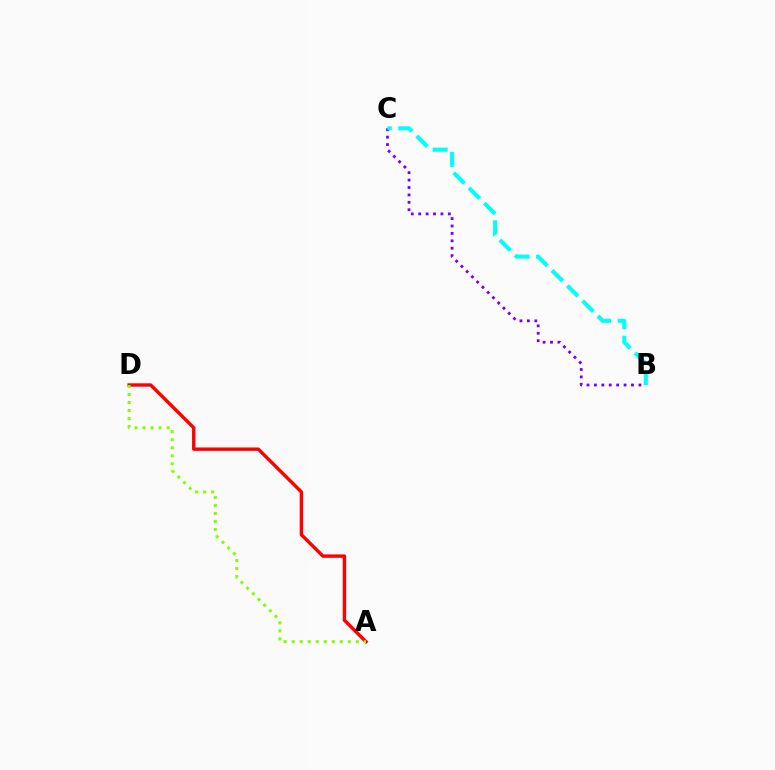{('B', 'C'): [{'color': '#7200ff', 'line_style': 'dotted', 'thickness': 2.01}, {'color': '#00fff6', 'line_style': 'dashed', 'thickness': 2.93}], ('A', 'D'): [{'color': '#ff0000', 'line_style': 'solid', 'thickness': 2.45}, {'color': '#84ff00', 'line_style': 'dotted', 'thickness': 2.18}]}